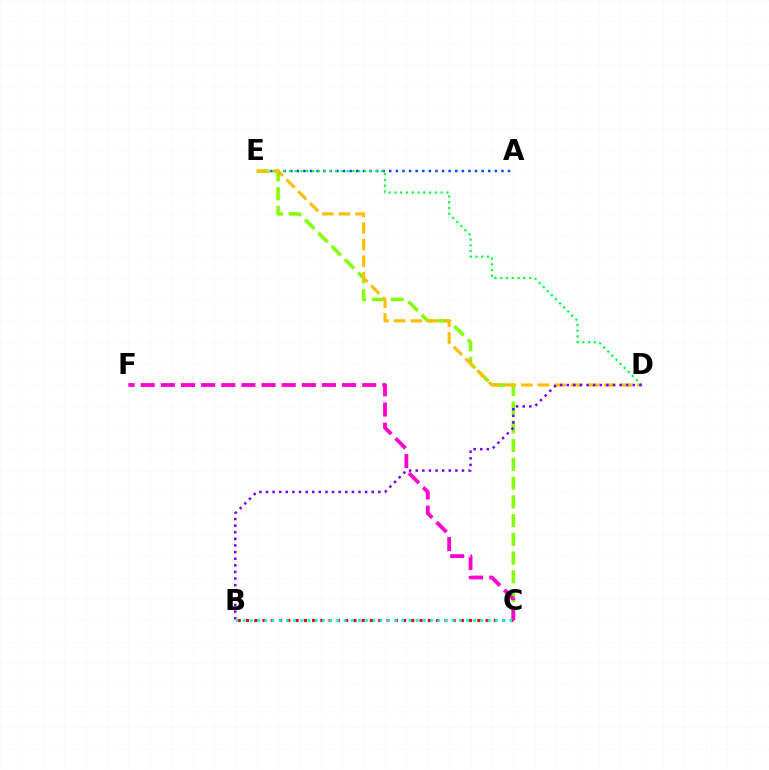{('A', 'E'): [{'color': '#004bff', 'line_style': 'dotted', 'thickness': 1.79}], ('D', 'E'): [{'color': '#00ff39', 'line_style': 'dotted', 'thickness': 1.57}, {'color': '#ffbd00', 'line_style': 'dashed', 'thickness': 2.26}], ('C', 'E'): [{'color': '#84ff00', 'line_style': 'dashed', 'thickness': 2.54}], ('B', 'D'): [{'color': '#7200ff', 'line_style': 'dotted', 'thickness': 1.8}], ('B', 'C'): [{'color': '#ff0000', 'line_style': 'dotted', 'thickness': 2.25}, {'color': '#00fff6', 'line_style': 'dotted', 'thickness': 1.96}], ('C', 'F'): [{'color': '#ff00cf', 'line_style': 'dashed', 'thickness': 2.74}]}